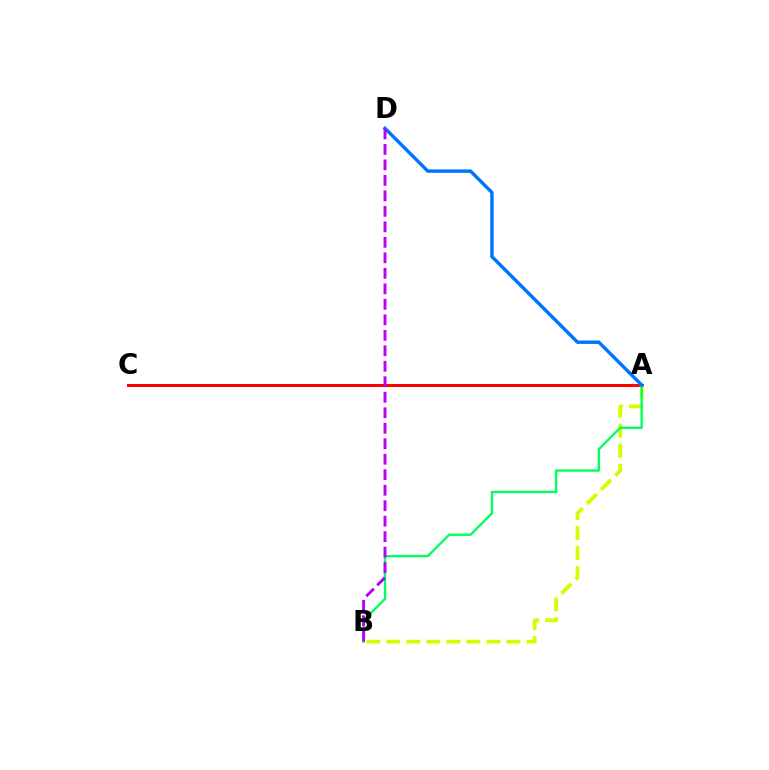{('A', 'C'): [{'color': '#ff0000', 'line_style': 'solid', 'thickness': 2.15}], ('A', 'B'): [{'color': '#d1ff00', 'line_style': 'dashed', 'thickness': 2.72}, {'color': '#00ff5c', 'line_style': 'solid', 'thickness': 1.69}], ('A', 'D'): [{'color': '#0074ff', 'line_style': 'solid', 'thickness': 2.47}], ('B', 'D'): [{'color': '#b900ff', 'line_style': 'dashed', 'thickness': 2.1}]}